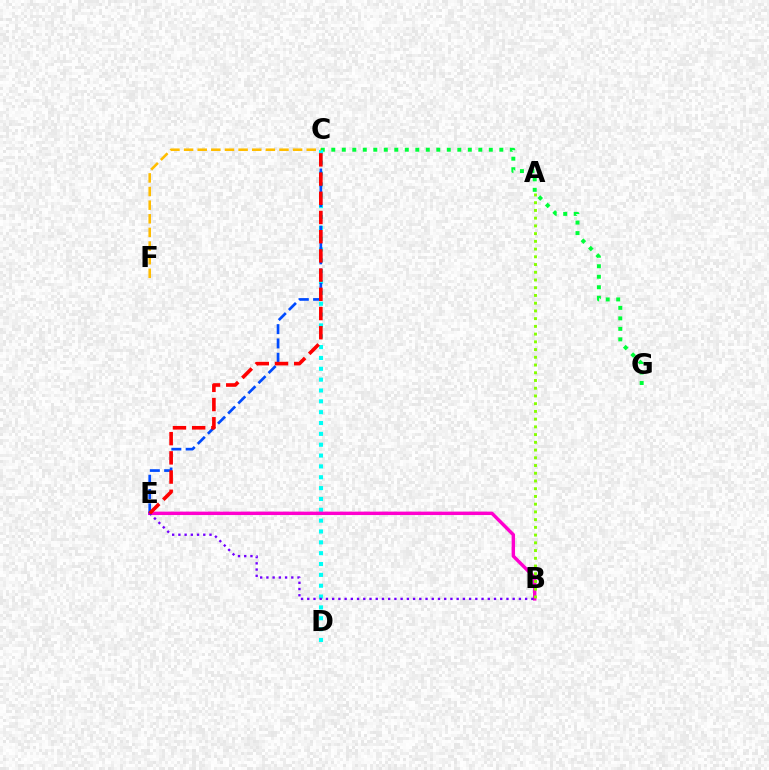{('C', 'G'): [{'color': '#00ff39', 'line_style': 'dotted', 'thickness': 2.85}], ('C', 'D'): [{'color': '#00fff6', 'line_style': 'dotted', 'thickness': 2.95}], ('B', 'E'): [{'color': '#ff00cf', 'line_style': 'solid', 'thickness': 2.46}, {'color': '#7200ff', 'line_style': 'dotted', 'thickness': 1.69}], ('A', 'B'): [{'color': '#84ff00', 'line_style': 'dotted', 'thickness': 2.1}], ('C', 'E'): [{'color': '#004bff', 'line_style': 'dashed', 'thickness': 1.94}, {'color': '#ff0000', 'line_style': 'dashed', 'thickness': 2.61}], ('C', 'F'): [{'color': '#ffbd00', 'line_style': 'dashed', 'thickness': 1.85}]}